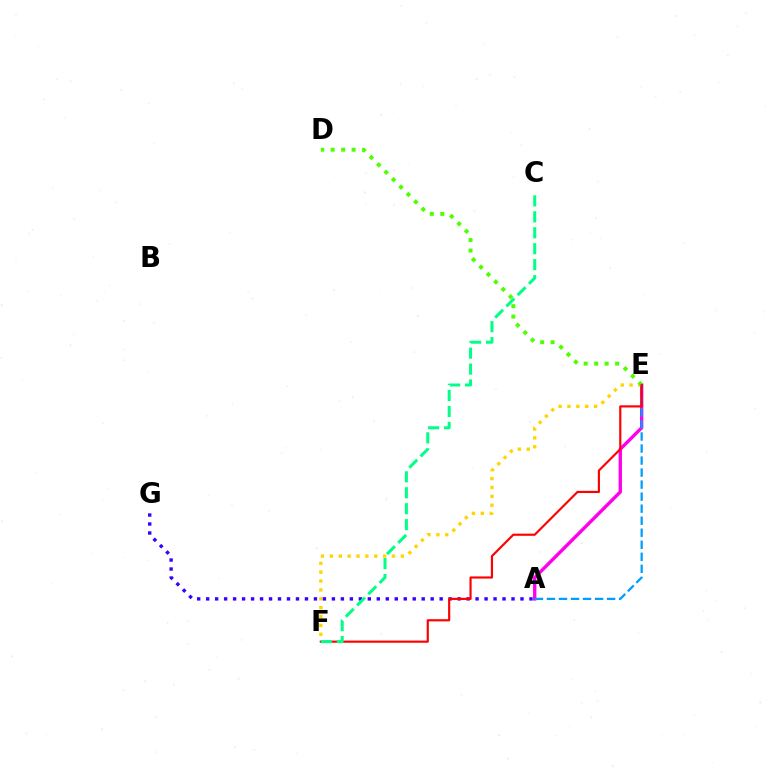{('E', 'F'): [{'color': '#ffd500', 'line_style': 'dotted', 'thickness': 2.41}, {'color': '#ff0000', 'line_style': 'solid', 'thickness': 1.55}], ('A', 'E'): [{'color': '#ff00ed', 'line_style': 'solid', 'thickness': 2.43}, {'color': '#009eff', 'line_style': 'dashed', 'thickness': 1.63}], ('A', 'G'): [{'color': '#3700ff', 'line_style': 'dotted', 'thickness': 2.44}], ('D', 'E'): [{'color': '#4fff00', 'line_style': 'dotted', 'thickness': 2.85}], ('C', 'F'): [{'color': '#00ff86', 'line_style': 'dashed', 'thickness': 2.17}]}